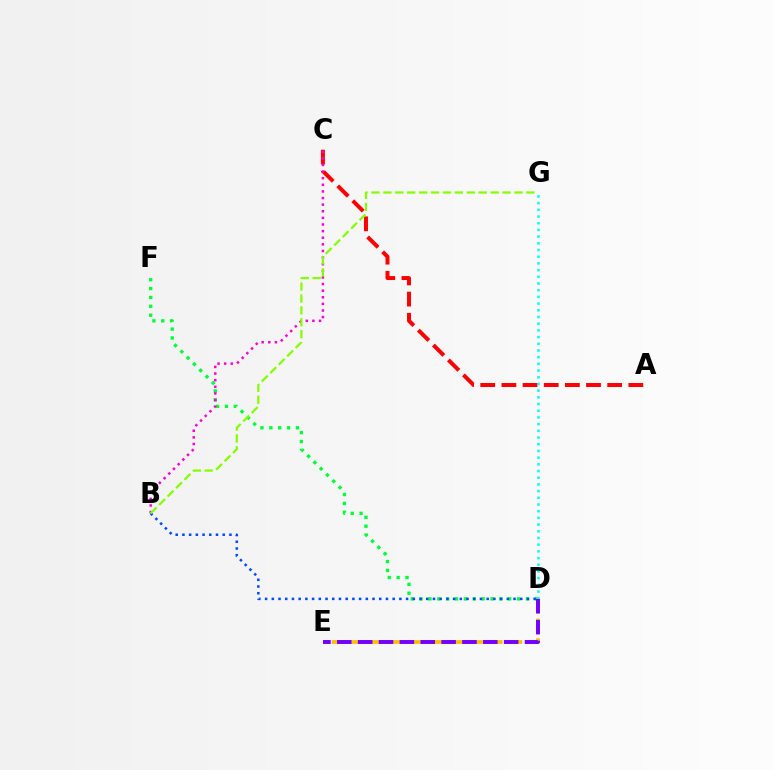{('A', 'C'): [{'color': '#ff0000', 'line_style': 'dashed', 'thickness': 2.87}], ('D', 'F'): [{'color': '#00ff39', 'line_style': 'dotted', 'thickness': 2.41}], ('D', 'E'): [{'color': '#ffbd00', 'line_style': 'dashed', 'thickness': 2.67}, {'color': '#7200ff', 'line_style': 'dashed', 'thickness': 2.83}], ('B', 'C'): [{'color': '#ff00cf', 'line_style': 'dotted', 'thickness': 1.8}], ('B', 'D'): [{'color': '#004bff', 'line_style': 'dotted', 'thickness': 1.82}], ('B', 'G'): [{'color': '#84ff00', 'line_style': 'dashed', 'thickness': 1.62}], ('D', 'G'): [{'color': '#00fff6', 'line_style': 'dotted', 'thickness': 1.82}]}